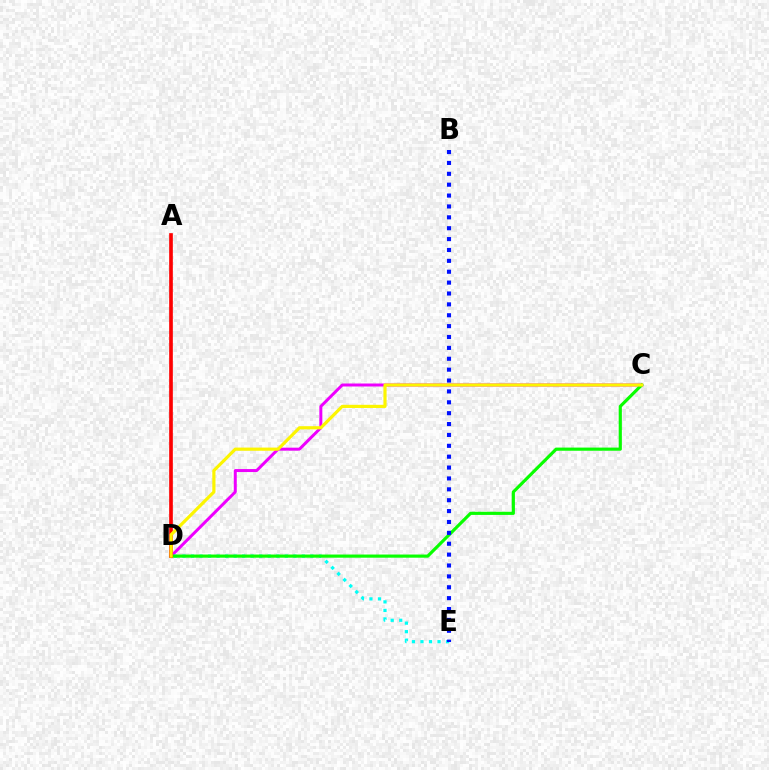{('C', 'D'): [{'color': '#ee00ff', 'line_style': 'solid', 'thickness': 2.15}, {'color': '#08ff00', 'line_style': 'solid', 'thickness': 2.27}, {'color': '#fcf500', 'line_style': 'solid', 'thickness': 2.28}], ('D', 'E'): [{'color': '#00fff6', 'line_style': 'dotted', 'thickness': 2.32}], ('A', 'D'): [{'color': '#ff0000', 'line_style': 'solid', 'thickness': 2.64}], ('B', 'E'): [{'color': '#0010ff', 'line_style': 'dotted', 'thickness': 2.96}]}